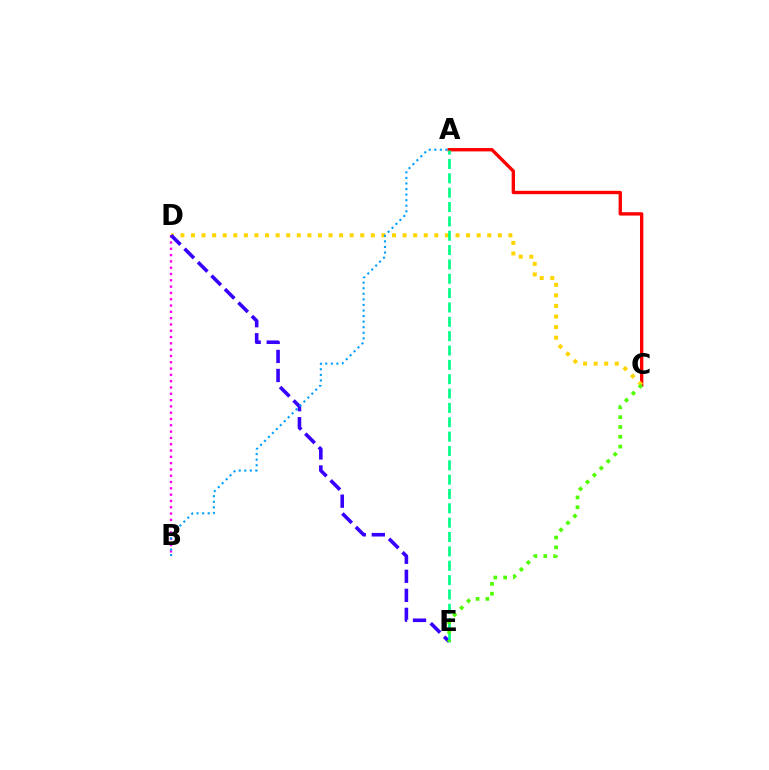{('A', 'C'): [{'color': '#ff0000', 'line_style': 'solid', 'thickness': 2.42}], ('B', 'D'): [{'color': '#ff00ed', 'line_style': 'dotted', 'thickness': 1.71}], ('C', 'D'): [{'color': '#ffd500', 'line_style': 'dotted', 'thickness': 2.87}], ('D', 'E'): [{'color': '#3700ff', 'line_style': 'dashed', 'thickness': 2.59}], ('A', 'B'): [{'color': '#009eff', 'line_style': 'dotted', 'thickness': 1.51}], ('A', 'E'): [{'color': '#00ff86', 'line_style': 'dashed', 'thickness': 1.95}], ('C', 'E'): [{'color': '#4fff00', 'line_style': 'dotted', 'thickness': 2.66}]}